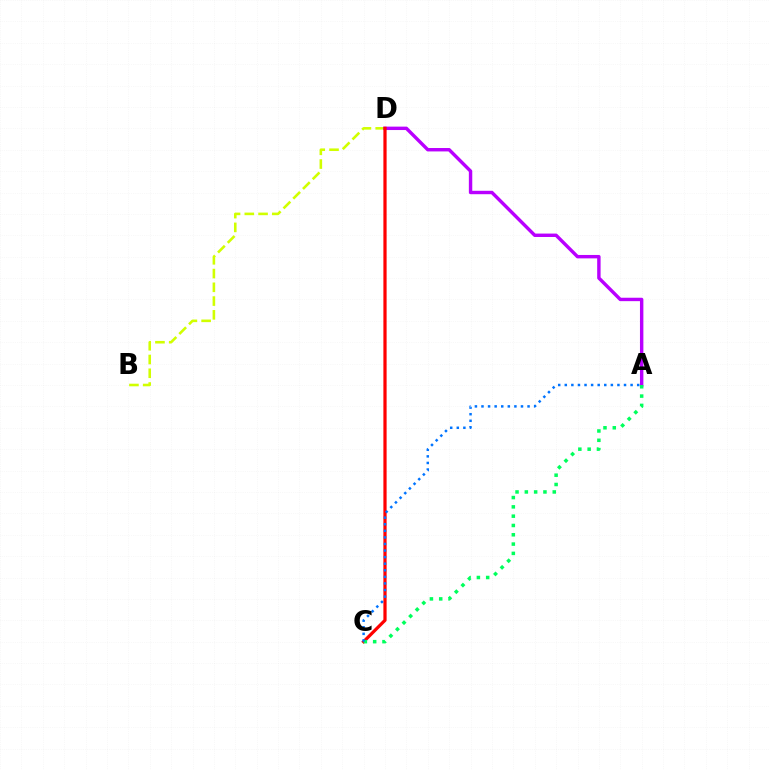{('B', 'D'): [{'color': '#d1ff00', 'line_style': 'dashed', 'thickness': 1.87}], ('A', 'D'): [{'color': '#b900ff', 'line_style': 'solid', 'thickness': 2.46}], ('C', 'D'): [{'color': '#ff0000', 'line_style': 'solid', 'thickness': 2.32}], ('A', 'C'): [{'color': '#00ff5c', 'line_style': 'dotted', 'thickness': 2.53}, {'color': '#0074ff', 'line_style': 'dotted', 'thickness': 1.79}]}